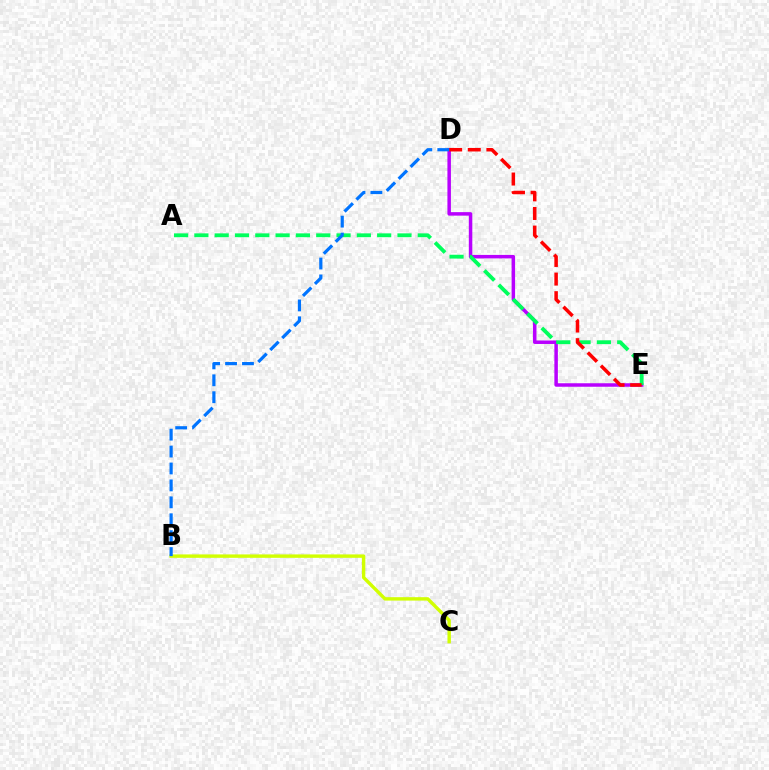{('B', 'C'): [{'color': '#d1ff00', 'line_style': 'solid', 'thickness': 2.45}], ('D', 'E'): [{'color': '#b900ff', 'line_style': 'solid', 'thickness': 2.52}, {'color': '#ff0000', 'line_style': 'dashed', 'thickness': 2.53}], ('A', 'E'): [{'color': '#00ff5c', 'line_style': 'dashed', 'thickness': 2.76}], ('B', 'D'): [{'color': '#0074ff', 'line_style': 'dashed', 'thickness': 2.3}]}